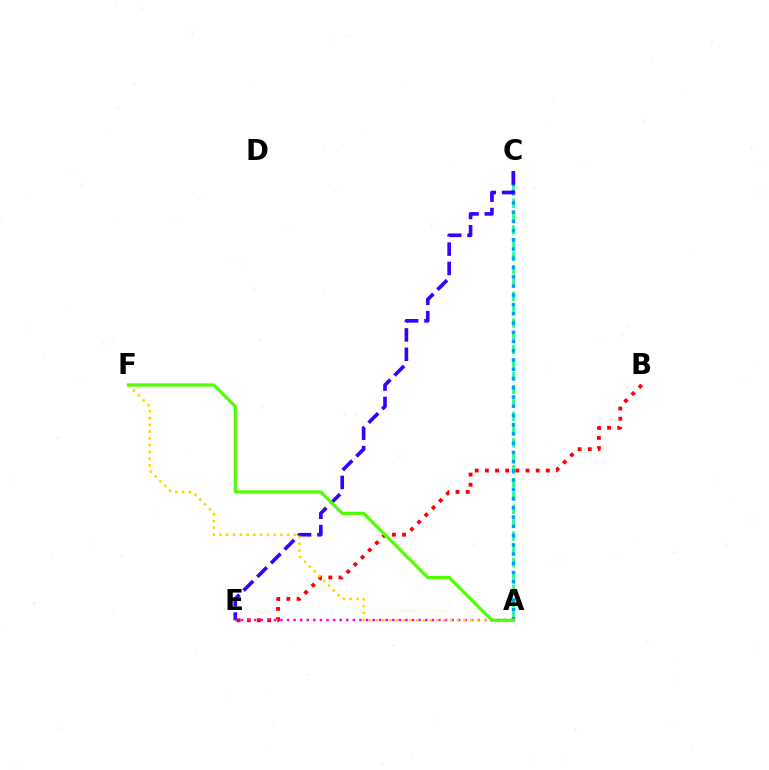{('A', 'C'): [{'color': '#00ff86', 'line_style': 'dashed', 'thickness': 1.81}, {'color': '#009eff', 'line_style': 'dotted', 'thickness': 2.51}], ('B', 'E'): [{'color': '#ff0000', 'line_style': 'dotted', 'thickness': 2.76}], ('C', 'E'): [{'color': '#3700ff', 'line_style': 'dashed', 'thickness': 2.63}], ('A', 'E'): [{'color': '#ff00ed', 'line_style': 'dotted', 'thickness': 1.79}], ('A', 'F'): [{'color': '#ffd500', 'line_style': 'dotted', 'thickness': 1.84}, {'color': '#4fff00', 'line_style': 'solid', 'thickness': 2.31}]}